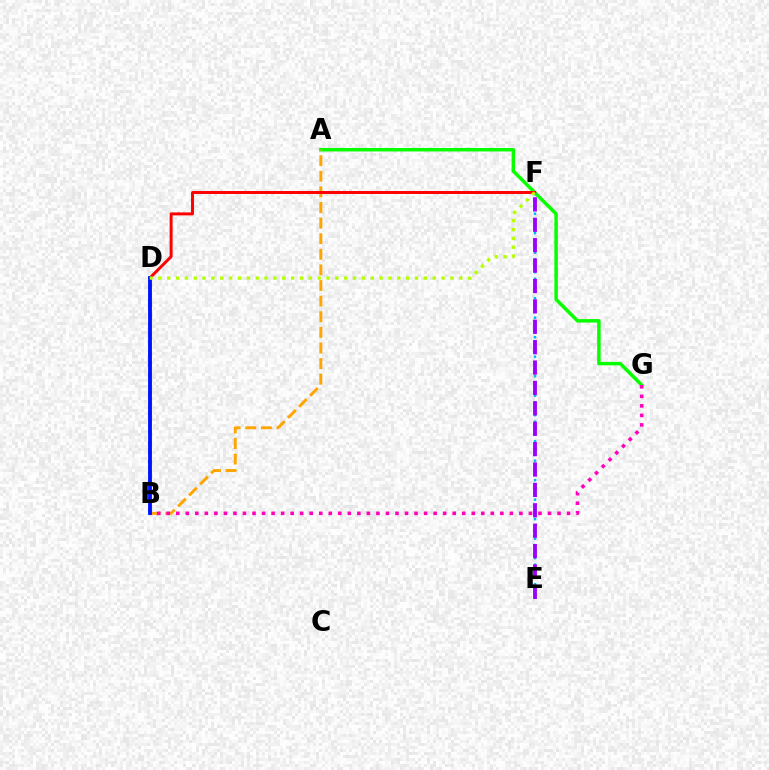{('A', 'G'): [{'color': '#08ff00', 'line_style': 'solid', 'thickness': 2.5}], ('E', 'F'): [{'color': '#00b5ff', 'line_style': 'dotted', 'thickness': 1.77}, {'color': '#9b00ff', 'line_style': 'dashed', 'thickness': 2.77}], ('A', 'B'): [{'color': '#ffa500', 'line_style': 'dashed', 'thickness': 2.12}], ('B', 'D'): [{'color': '#00ff9d', 'line_style': 'dotted', 'thickness': 2.66}, {'color': '#0010ff', 'line_style': 'solid', 'thickness': 2.75}], ('B', 'G'): [{'color': '#ff00bd', 'line_style': 'dotted', 'thickness': 2.59}], ('D', 'F'): [{'color': '#ff0000', 'line_style': 'solid', 'thickness': 2.13}, {'color': '#b3ff00', 'line_style': 'dotted', 'thickness': 2.4}]}